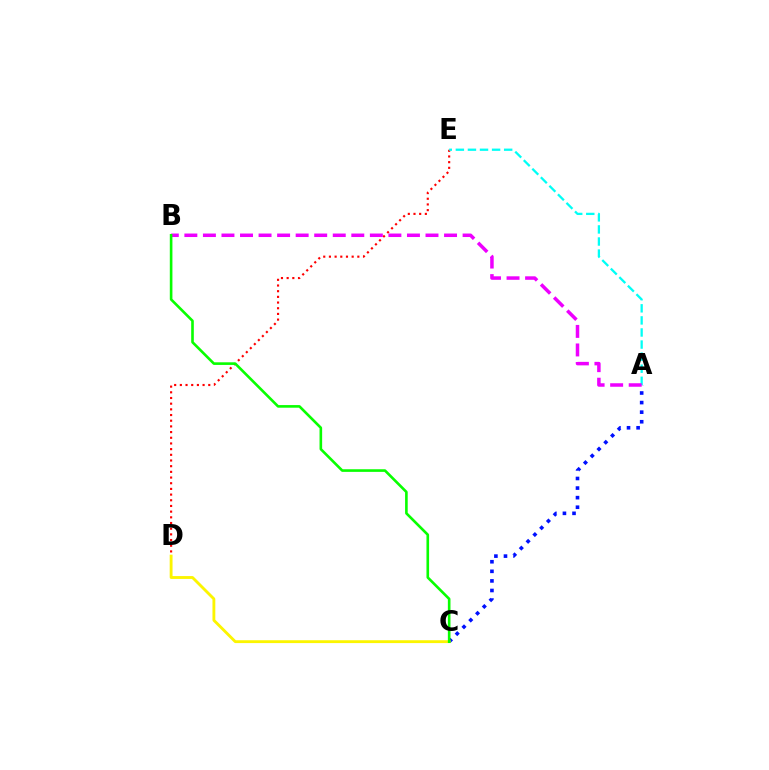{('D', 'E'): [{'color': '#ff0000', 'line_style': 'dotted', 'thickness': 1.54}], ('A', 'C'): [{'color': '#0010ff', 'line_style': 'dotted', 'thickness': 2.6}], ('C', 'D'): [{'color': '#fcf500', 'line_style': 'solid', 'thickness': 2.05}], ('A', 'E'): [{'color': '#00fff6', 'line_style': 'dashed', 'thickness': 1.64}], ('A', 'B'): [{'color': '#ee00ff', 'line_style': 'dashed', 'thickness': 2.52}], ('B', 'C'): [{'color': '#08ff00', 'line_style': 'solid', 'thickness': 1.89}]}